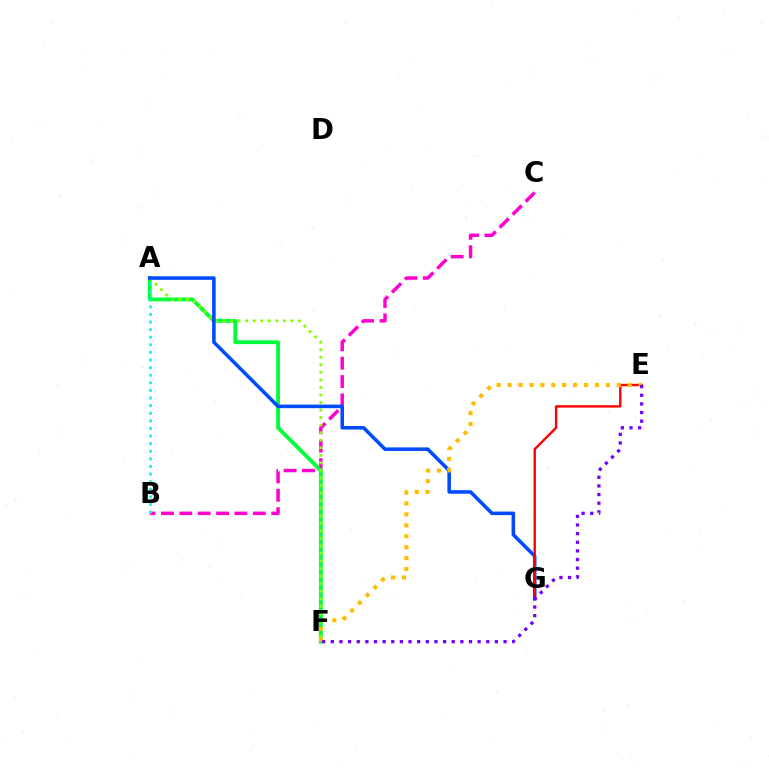{('B', 'C'): [{'color': '#ff00cf', 'line_style': 'dashed', 'thickness': 2.5}], ('A', 'F'): [{'color': '#00ff39', 'line_style': 'solid', 'thickness': 2.76}, {'color': '#84ff00', 'line_style': 'dotted', 'thickness': 2.05}], ('A', 'G'): [{'color': '#004bff', 'line_style': 'solid', 'thickness': 2.56}], ('E', 'G'): [{'color': '#ff0000', 'line_style': 'solid', 'thickness': 1.73}], ('E', 'F'): [{'color': '#ffbd00', 'line_style': 'dotted', 'thickness': 2.97}, {'color': '#7200ff', 'line_style': 'dotted', 'thickness': 2.35}], ('A', 'B'): [{'color': '#00fff6', 'line_style': 'dotted', 'thickness': 2.07}]}